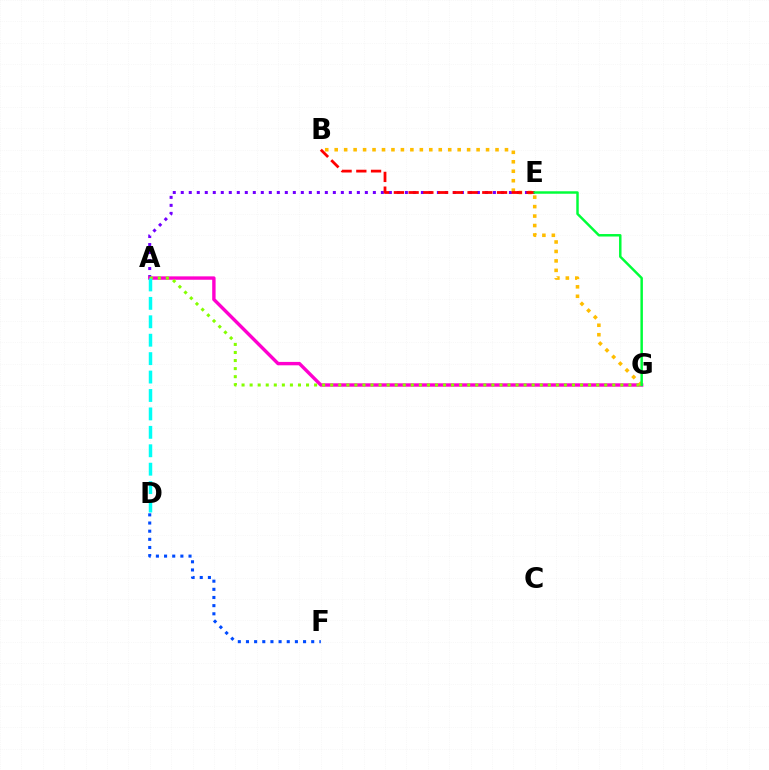{('A', 'E'): [{'color': '#7200ff', 'line_style': 'dotted', 'thickness': 2.17}], ('A', 'G'): [{'color': '#ff00cf', 'line_style': 'solid', 'thickness': 2.44}, {'color': '#84ff00', 'line_style': 'dotted', 'thickness': 2.19}], ('B', 'G'): [{'color': '#ffbd00', 'line_style': 'dotted', 'thickness': 2.57}], ('B', 'E'): [{'color': '#ff0000', 'line_style': 'dashed', 'thickness': 2.0}], ('E', 'G'): [{'color': '#00ff39', 'line_style': 'solid', 'thickness': 1.78}], ('A', 'D'): [{'color': '#00fff6', 'line_style': 'dashed', 'thickness': 2.5}], ('D', 'F'): [{'color': '#004bff', 'line_style': 'dotted', 'thickness': 2.22}]}